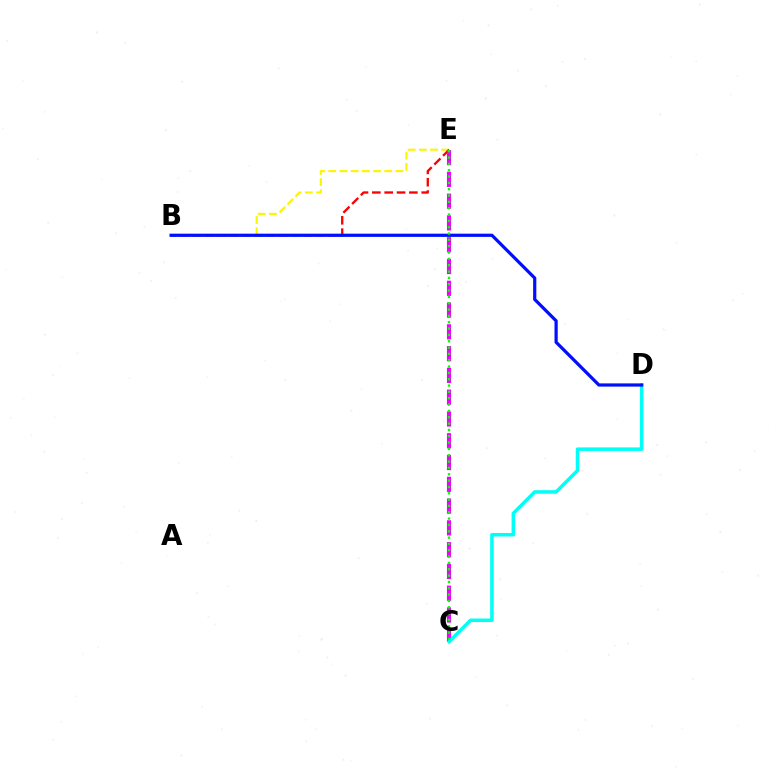{('B', 'E'): [{'color': '#fcf500', 'line_style': 'dashed', 'thickness': 1.52}, {'color': '#ff0000', 'line_style': 'dashed', 'thickness': 1.68}], ('C', 'E'): [{'color': '#ee00ff', 'line_style': 'dashed', 'thickness': 2.96}, {'color': '#08ff00', 'line_style': 'dotted', 'thickness': 1.72}], ('C', 'D'): [{'color': '#00fff6', 'line_style': 'solid', 'thickness': 2.54}], ('B', 'D'): [{'color': '#0010ff', 'line_style': 'solid', 'thickness': 2.32}]}